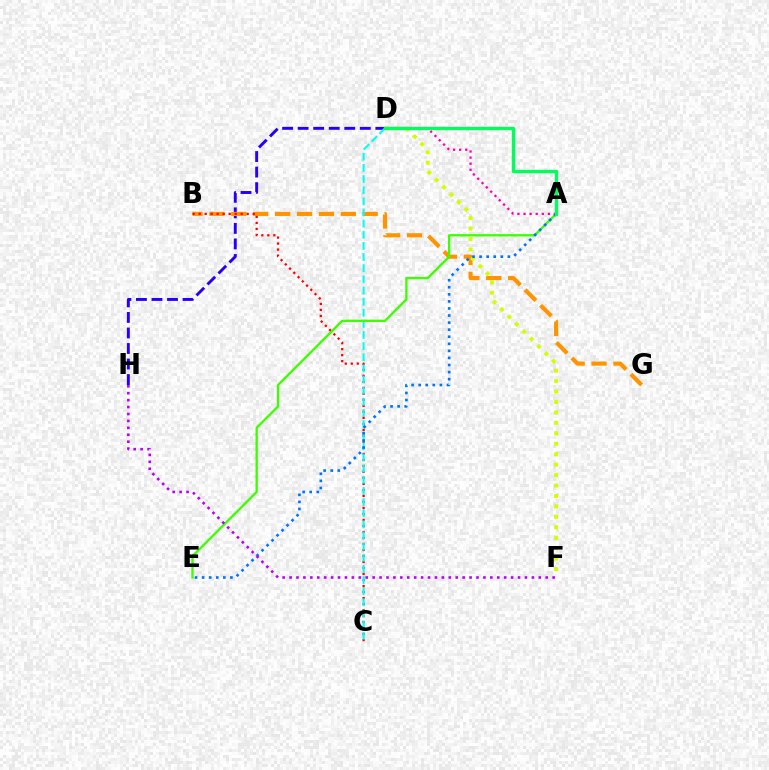{('D', 'H'): [{'color': '#2500ff', 'line_style': 'dashed', 'thickness': 2.11}], ('B', 'G'): [{'color': '#ff9400', 'line_style': 'dashed', 'thickness': 2.97}], ('D', 'F'): [{'color': '#d1ff00', 'line_style': 'dotted', 'thickness': 2.84}], ('B', 'C'): [{'color': '#ff0000', 'line_style': 'dotted', 'thickness': 1.63}], ('C', 'D'): [{'color': '#00fff6', 'line_style': 'dashed', 'thickness': 1.51}], ('A', 'E'): [{'color': '#3dff00', 'line_style': 'solid', 'thickness': 1.67}, {'color': '#0074ff', 'line_style': 'dotted', 'thickness': 1.92}], ('F', 'H'): [{'color': '#b900ff', 'line_style': 'dotted', 'thickness': 1.88}], ('A', 'D'): [{'color': '#ff00ac', 'line_style': 'dotted', 'thickness': 1.65}, {'color': '#00ff5c', 'line_style': 'solid', 'thickness': 2.4}]}